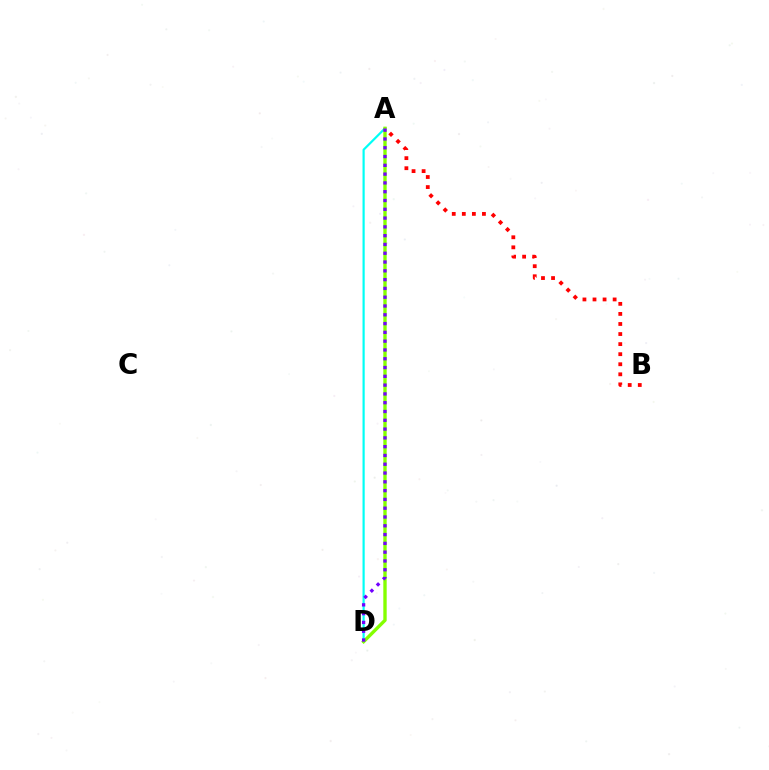{('A', 'B'): [{'color': '#ff0000', 'line_style': 'dotted', 'thickness': 2.73}], ('A', 'D'): [{'color': '#00fff6', 'line_style': 'solid', 'thickness': 1.58}, {'color': '#84ff00', 'line_style': 'solid', 'thickness': 2.42}, {'color': '#7200ff', 'line_style': 'dotted', 'thickness': 2.39}]}